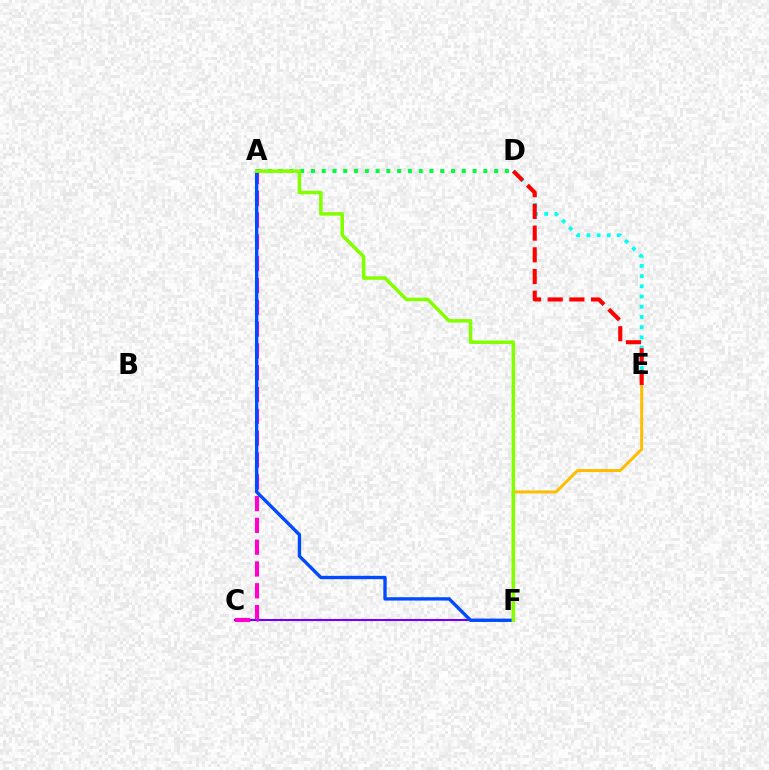{('D', 'E'): [{'color': '#00fff6', 'line_style': 'dotted', 'thickness': 2.77}, {'color': '#ff0000', 'line_style': 'dashed', 'thickness': 2.95}], ('E', 'F'): [{'color': '#ffbd00', 'line_style': 'solid', 'thickness': 2.15}], ('C', 'F'): [{'color': '#7200ff', 'line_style': 'solid', 'thickness': 1.52}], ('A', 'D'): [{'color': '#00ff39', 'line_style': 'dotted', 'thickness': 2.93}], ('A', 'C'): [{'color': '#ff00cf', 'line_style': 'dashed', 'thickness': 2.96}], ('A', 'F'): [{'color': '#004bff', 'line_style': 'solid', 'thickness': 2.41}, {'color': '#84ff00', 'line_style': 'solid', 'thickness': 2.54}]}